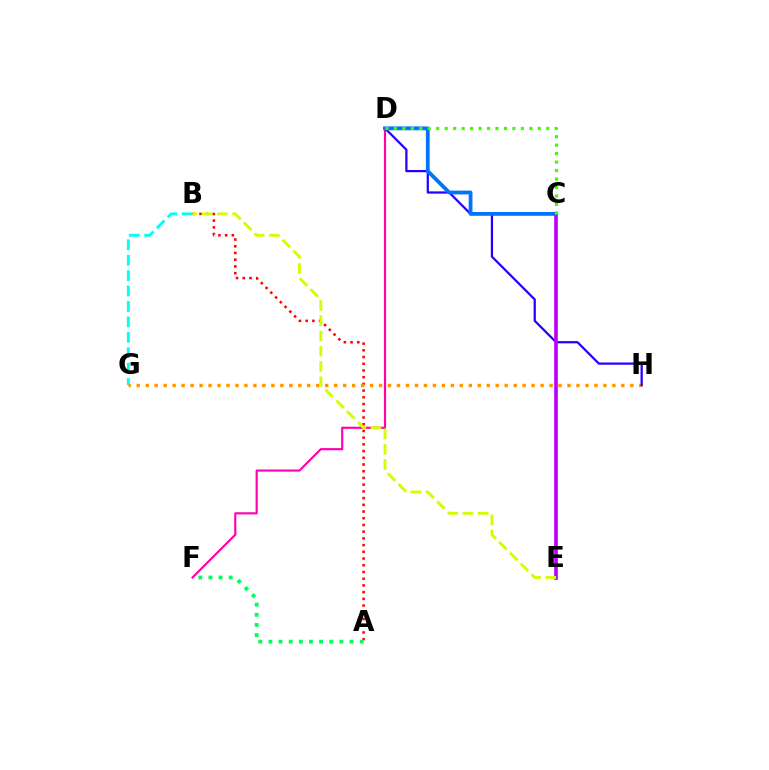{('D', 'F'): [{'color': '#ff00ac', 'line_style': 'solid', 'thickness': 1.55}], ('B', 'G'): [{'color': '#00fff6', 'line_style': 'dashed', 'thickness': 2.1}], ('A', 'B'): [{'color': '#ff0000', 'line_style': 'dotted', 'thickness': 1.83}], ('G', 'H'): [{'color': '#ff9400', 'line_style': 'dotted', 'thickness': 2.44}], ('A', 'F'): [{'color': '#00ff5c', 'line_style': 'dotted', 'thickness': 2.76}], ('D', 'H'): [{'color': '#2500ff', 'line_style': 'solid', 'thickness': 1.61}], ('C', 'E'): [{'color': '#b900ff', 'line_style': 'solid', 'thickness': 2.62}], ('C', 'D'): [{'color': '#0074ff', 'line_style': 'solid', 'thickness': 2.74}, {'color': '#3dff00', 'line_style': 'dotted', 'thickness': 2.3}], ('B', 'E'): [{'color': '#d1ff00', 'line_style': 'dashed', 'thickness': 2.07}]}